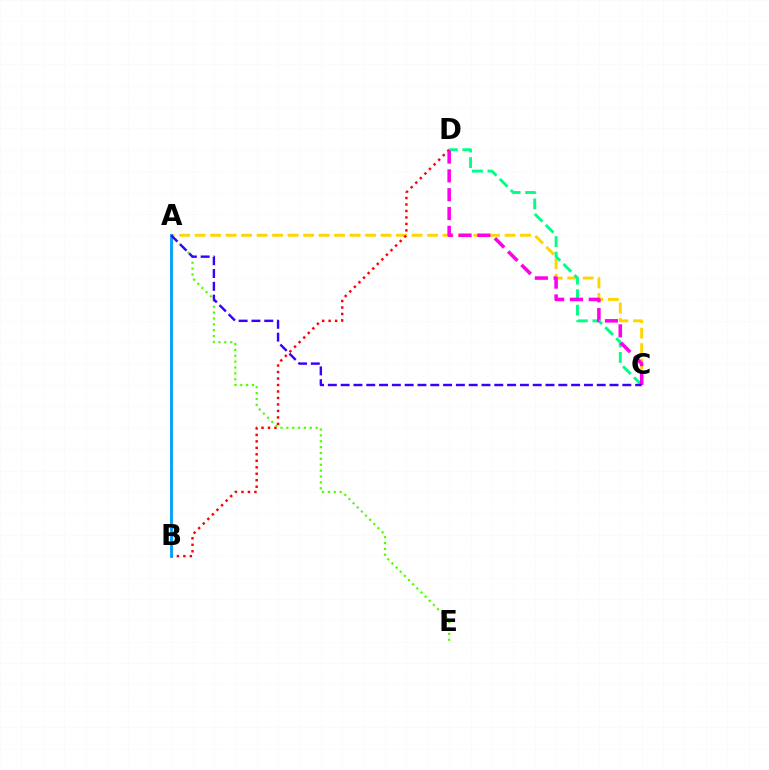{('A', 'C'): [{'color': '#ffd500', 'line_style': 'dashed', 'thickness': 2.11}, {'color': '#3700ff', 'line_style': 'dashed', 'thickness': 1.74}], ('C', 'D'): [{'color': '#00ff86', 'line_style': 'dashed', 'thickness': 2.11}, {'color': '#ff00ed', 'line_style': 'dashed', 'thickness': 2.56}], ('B', 'D'): [{'color': '#ff0000', 'line_style': 'dotted', 'thickness': 1.76}], ('A', 'B'): [{'color': '#009eff', 'line_style': 'solid', 'thickness': 2.03}], ('A', 'E'): [{'color': '#4fff00', 'line_style': 'dotted', 'thickness': 1.6}]}